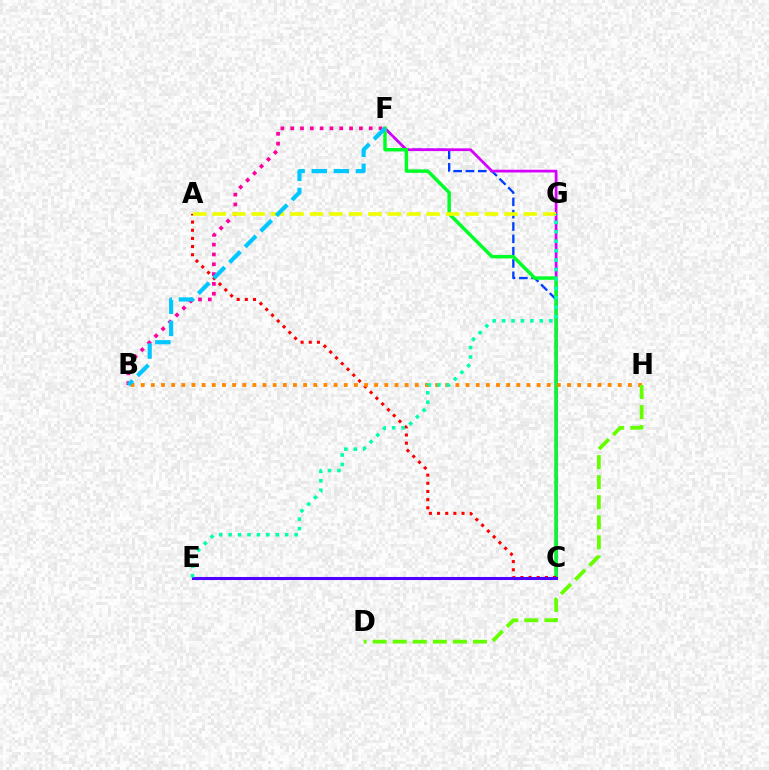{('C', 'F'): [{'color': '#003fff', 'line_style': 'dashed', 'thickness': 1.67}, {'color': '#d600ff', 'line_style': 'solid', 'thickness': 1.98}, {'color': '#00ff27', 'line_style': 'solid', 'thickness': 2.49}], ('A', 'C'): [{'color': '#ff0000', 'line_style': 'dotted', 'thickness': 2.22}], ('B', 'F'): [{'color': '#ff00a0', 'line_style': 'dotted', 'thickness': 2.67}, {'color': '#00c7ff', 'line_style': 'dashed', 'thickness': 3.0}], ('B', 'H'): [{'color': '#ff8800', 'line_style': 'dotted', 'thickness': 2.76}], ('D', 'H'): [{'color': '#66ff00', 'line_style': 'dashed', 'thickness': 2.73}], ('C', 'E'): [{'color': '#4f00ff', 'line_style': 'solid', 'thickness': 2.2}], ('A', 'G'): [{'color': '#eeff00', 'line_style': 'dashed', 'thickness': 2.64}], ('E', 'G'): [{'color': '#00ffaf', 'line_style': 'dotted', 'thickness': 2.56}]}